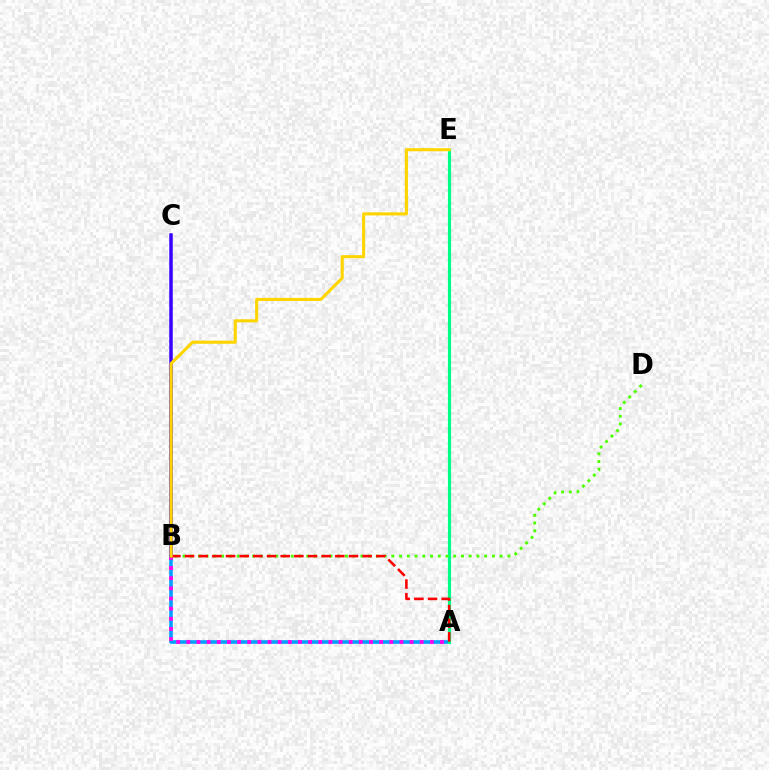{('A', 'B'): [{'color': '#009eff', 'line_style': 'solid', 'thickness': 2.58}, {'color': '#ff00ed', 'line_style': 'dotted', 'thickness': 2.76}, {'color': '#ff0000', 'line_style': 'dashed', 'thickness': 1.86}], ('A', 'E'): [{'color': '#00ff86', 'line_style': 'solid', 'thickness': 2.28}], ('B', 'D'): [{'color': '#4fff00', 'line_style': 'dotted', 'thickness': 2.1}], ('B', 'C'): [{'color': '#3700ff', 'line_style': 'solid', 'thickness': 2.52}], ('B', 'E'): [{'color': '#ffd500', 'line_style': 'solid', 'thickness': 2.22}]}